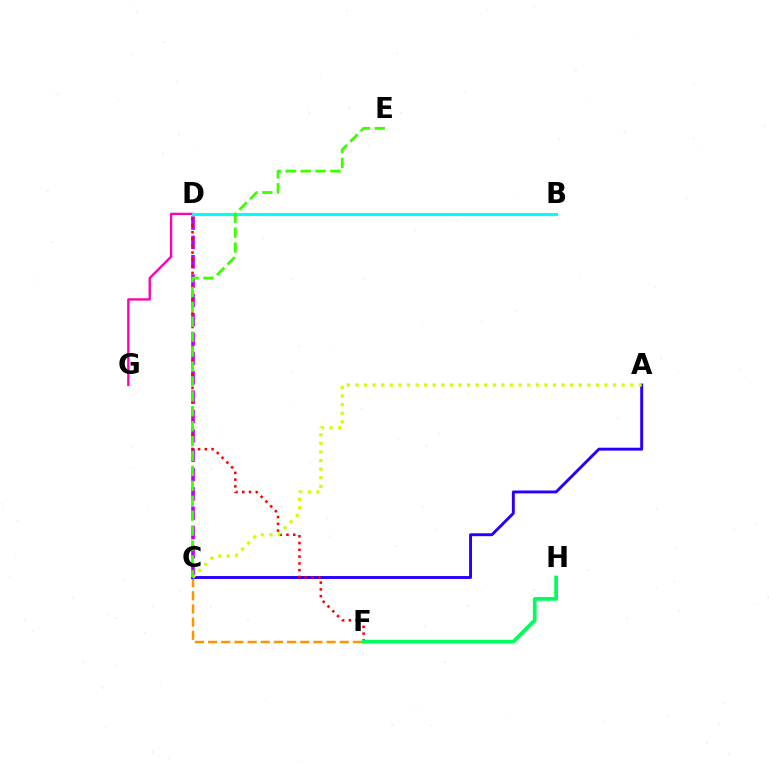{('C', 'F'): [{'color': '#ff9400', 'line_style': 'dashed', 'thickness': 1.79}], ('C', 'D'): [{'color': '#b900ff', 'line_style': 'dashed', 'thickness': 2.63}], ('D', 'G'): [{'color': '#ff00ac', 'line_style': 'solid', 'thickness': 1.68}], ('A', 'C'): [{'color': '#2500ff', 'line_style': 'solid', 'thickness': 2.09}, {'color': '#d1ff00', 'line_style': 'dotted', 'thickness': 2.33}], ('D', 'F'): [{'color': '#ff0000', 'line_style': 'dotted', 'thickness': 1.84}], ('B', 'D'): [{'color': '#0074ff', 'line_style': 'solid', 'thickness': 2.1}, {'color': '#00fff6', 'line_style': 'solid', 'thickness': 2.23}], ('F', 'H'): [{'color': '#00ff5c', 'line_style': 'solid', 'thickness': 2.68}], ('C', 'E'): [{'color': '#3dff00', 'line_style': 'dashed', 'thickness': 2.03}]}